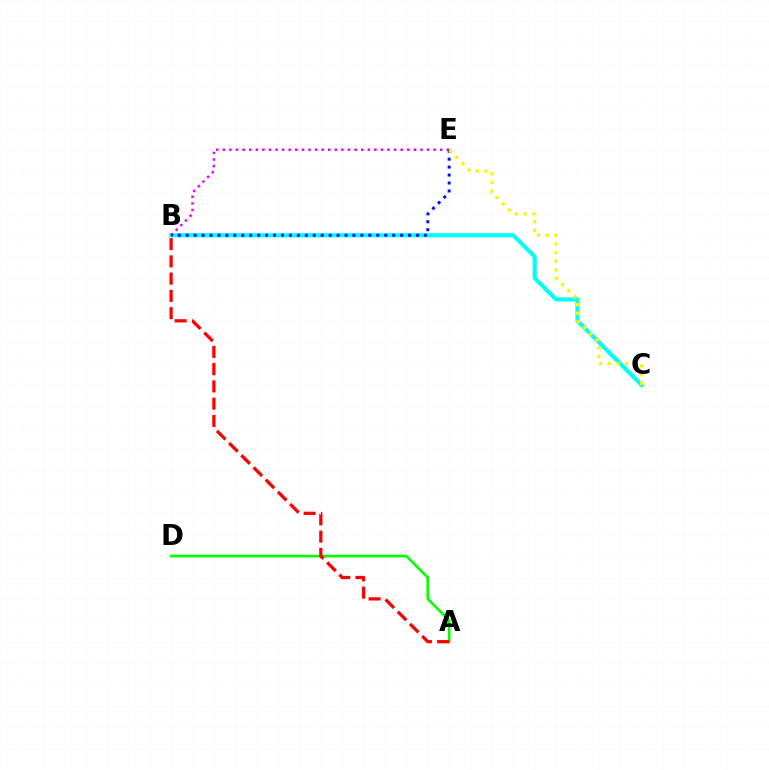{('B', 'C'): [{'color': '#00fff6', 'line_style': 'solid', 'thickness': 2.96}], ('A', 'D'): [{'color': '#08ff00', 'line_style': 'solid', 'thickness': 1.93}], ('B', 'E'): [{'color': '#ee00ff', 'line_style': 'dotted', 'thickness': 1.79}, {'color': '#0010ff', 'line_style': 'dotted', 'thickness': 2.16}], ('A', 'B'): [{'color': '#ff0000', 'line_style': 'dashed', 'thickness': 2.34}], ('C', 'E'): [{'color': '#fcf500', 'line_style': 'dotted', 'thickness': 2.36}]}